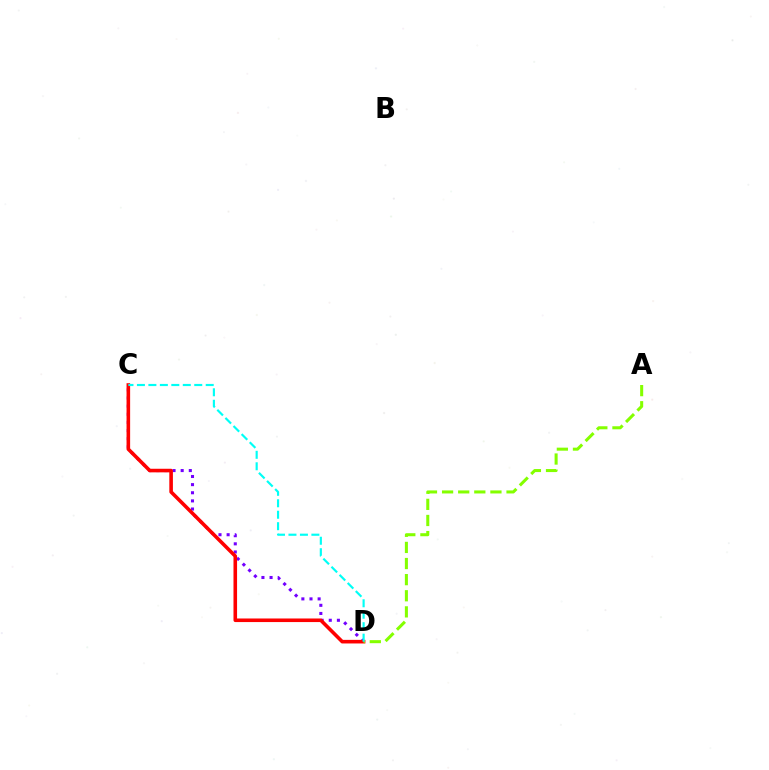{('C', 'D'): [{'color': '#7200ff', 'line_style': 'dotted', 'thickness': 2.21}, {'color': '#ff0000', 'line_style': 'solid', 'thickness': 2.58}, {'color': '#00fff6', 'line_style': 'dashed', 'thickness': 1.56}], ('A', 'D'): [{'color': '#84ff00', 'line_style': 'dashed', 'thickness': 2.19}]}